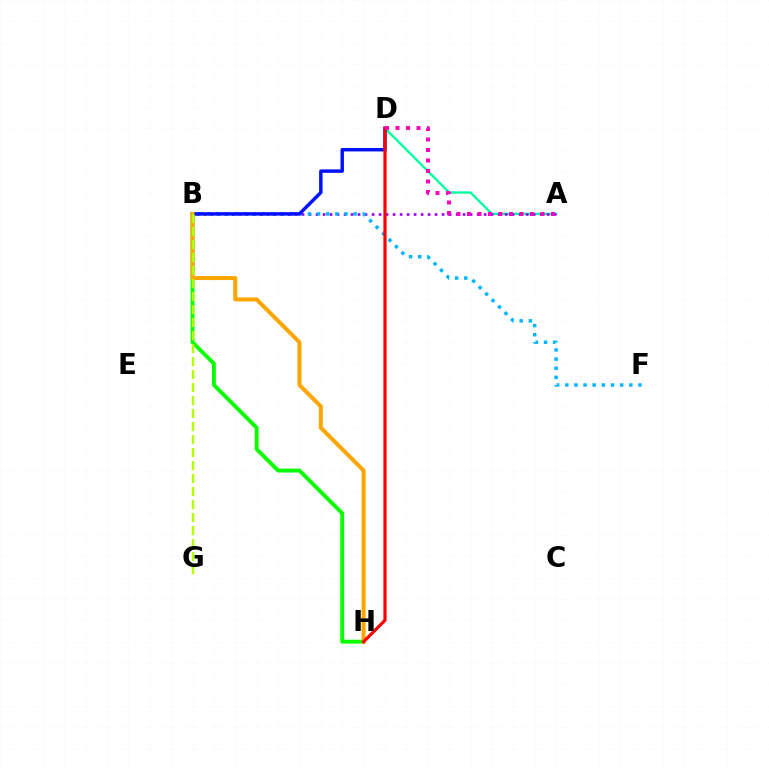{('B', 'H'): [{'color': '#08ff00', 'line_style': 'solid', 'thickness': 2.8}, {'color': '#ffa500', 'line_style': 'solid', 'thickness': 2.89}], ('A', 'D'): [{'color': '#00ff9d', 'line_style': 'solid', 'thickness': 1.68}, {'color': '#ff00bd', 'line_style': 'dotted', 'thickness': 2.85}], ('A', 'B'): [{'color': '#9b00ff', 'line_style': 'dotted', 'thickness': 1.9}], ('B', 'F'): [{'color': '#00b5ff', 'line_style': 'dotted', 'thickness': 2.48}], ('B', 'D'): [{'color': '#0010ff', 'line_style': 'solid', 'thickness': 2.48}], ('B', 'G'): [{'color': '#b3ff00', 'line_style': 'dashed', 'thickness': 1.77}], ('D', 'H'): [{'color': '#ff0000', 'line_style': 'solid', 'thickness': 2.31}]}